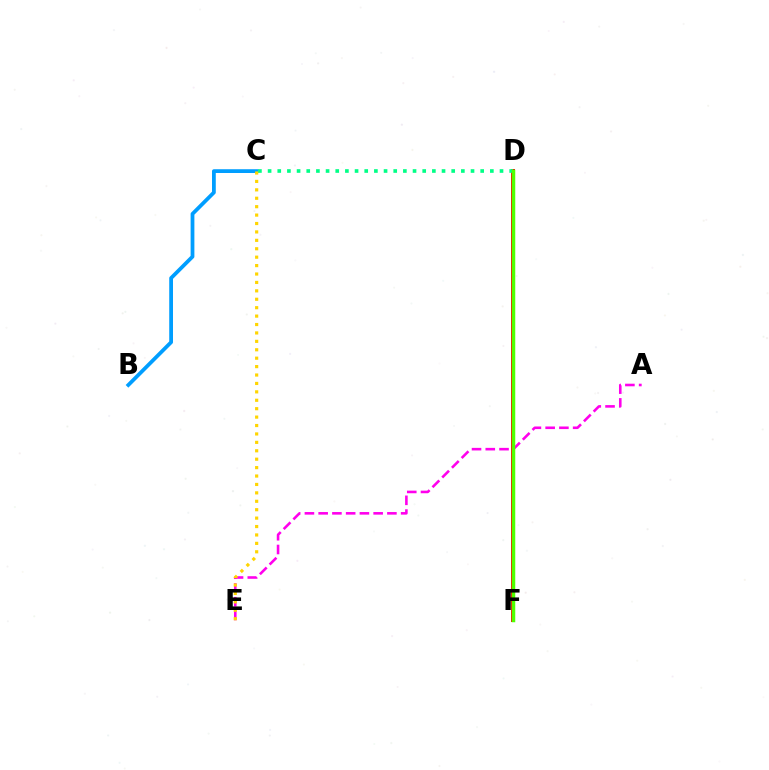{('D', 'F'): [{'color': '#3700ff', 'line_style': 'dashed', 'thickness': 2.14}, {'color': '#ff0000', 'line_style': 'solid', 'thickness': 2.84}, {'color': '#4fff00', 'line_style': 'solid', 'thickness': 2.52}], ('A', 'E'): [{'color': '#ff00ed', 'line_style': 'dashed', 'thickness': 1.87}], ('B', 'C'): [{'color': '#009eff', 'line_style': 'solid', 'thickness': 2.72}], ('C', 'D'): [{'color': '#00ff86', 'line_style': 'dotted', 'thickness': 2.63}], ('C', 'E'): [{'color': '#ffd500', 'line_style': 'dotted', 'thickness': 2.29}]}